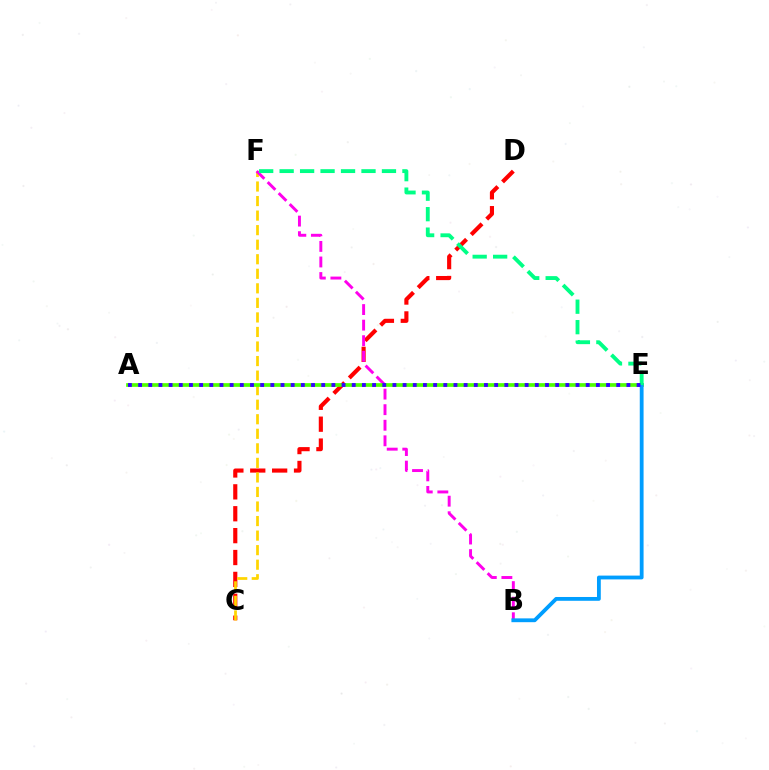{('C', 'D'): [{'color': '#ff0000', 'line_style': 'dashed', 'thickness': 2.97}], ('C', 'F'): [{'color': '#ffd500', 'line_style': 'dashed', 'thickness': 1.98}], ('B', 'F'): [{'color': '#ff00ed', 'line_style': 'dashed', 'thickness': 2.11}], ('A', 'E'): [{'color': '#4fff00', 'line_style': 'solid', 'thickness': 2.67}, {'color': '#3700ff', 'line_style': 'dotted', 'thickness': 2.76}], ('B', 'E'): [{'color': '#009eff', 'line_style': 'solid', 'thickness': 2.74}], ('E', 'F'): [{'color': '#00ff86', 'line_style': 'dashed', 'thickness': 2.78}]}